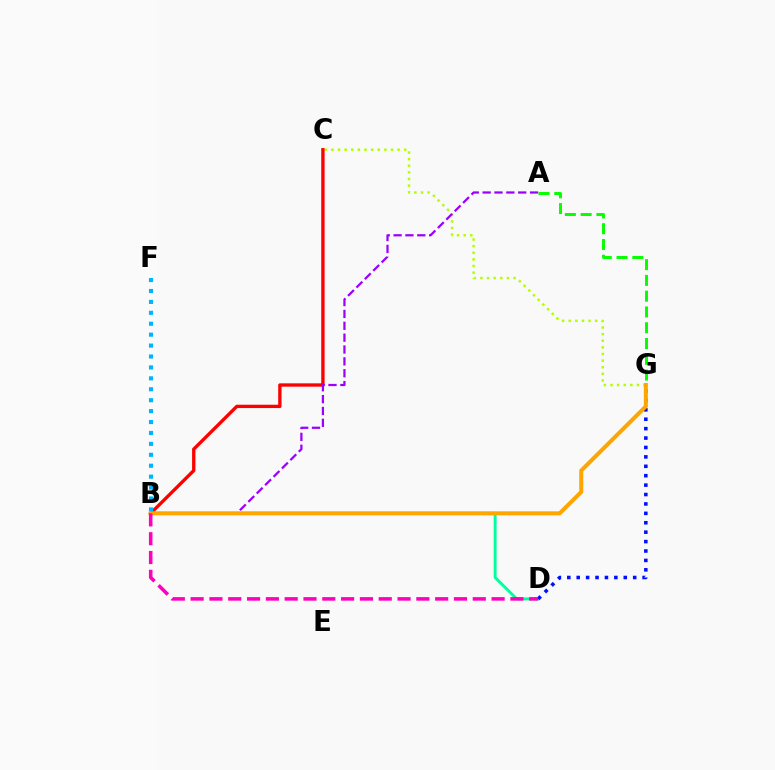{('B', 'D'): [{'color': '#00ff9d', 'line_style': 'solid', 'thickness': 2.08}, {'color': '#ff00bd', 'line_style': 'dashed', 'thickness': 2.56}], ('C', 'G'): [{'color': '#b3ff00', 'line_style': 'dotted', 'thickness': 1.8}], ('B', 'C'): [{'color': '#ff0000', 'line_style': 'solid', 'thickness': 2.4}], ('D', 'G'): [{'color': '#0010ff', 'line_style': 'dotted', 'thickness': 2.56}], ('A', 'B'): [{'color': '#9b00ff', 'line_style': 'dashed', 'thickness': 1.61}], ('B', 'F'): [{'color': '#00b5ff', 'line_style': 'dotted', 'thickness': 2.97}], ('B', 'G'): [{'color': '#ffa500', 'line_style': 'solid', 'thickness': 2.89}], ('A', 'G'): [{'color': '#08ff00', 'line_style': 'dashed', 'thickness': 2.14}]}